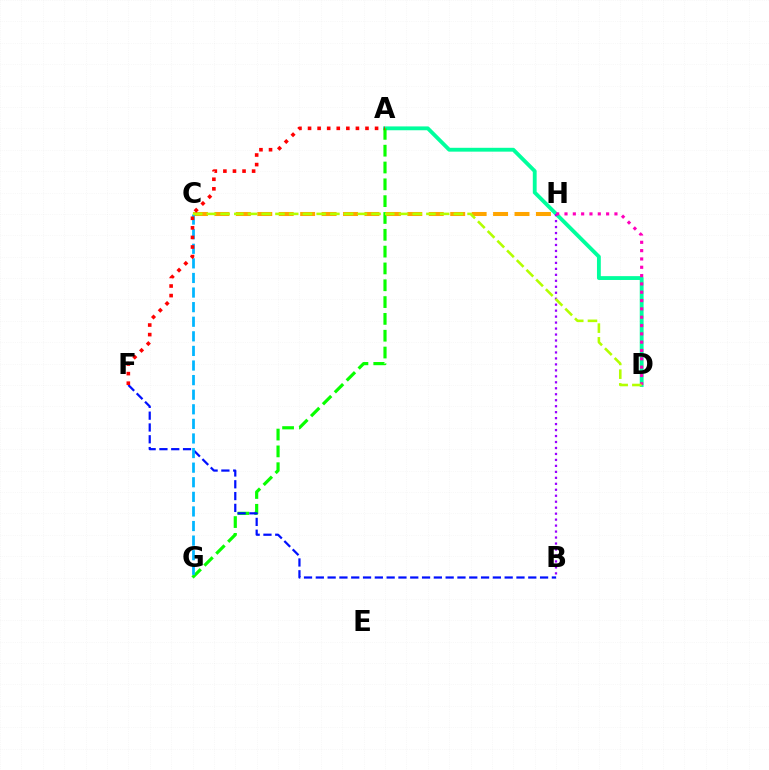{('A', 'D'): [{'color': '#00ff9d', 'line_style': 'solid', 'thickness': 2.77}], ('A', 'G'): [{'color': '#08ff00', 'line_style': 'dashed', 'thickness': 2.29}], ('B', 'H'): [{'color': '#9b00ff', 'line_style': 'dotted', 'thickness': 1.62}], ('C', 'H'): [{'color': '#ffa500', 'line_style': 'dashed', 'thickness': 2.91}], ('B', 'F'): [{'color': '#0010ff', 'line_style': 'dashed', 'thickness': 1.6}], ('D', 'H'): [{'color': '#ff00bd', 'line_style': 'dotted', 'thickness': 2.26}], ('C', 'G'): [{'color': '#00b5ff', 'line_style': 'dashed', 'thickness': 1.98}], ('C', 'D'): [{'color': '#b3ff00', 'line_style': 'dashed', 'thickness': 1.86}], ('A', 'F'): [{'color': '#ff0000', 'line_style': 'dotted', 'thickness': 2.6}]}